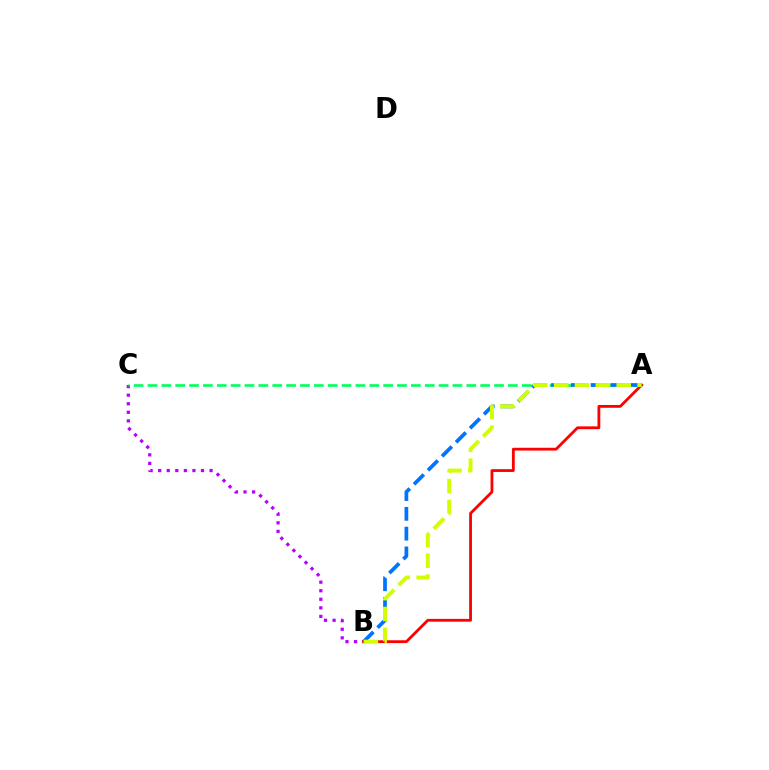{('B', 'C'): [{'color': '#b900ff', 'line_style': 'dotted', 'thickness': 2.33}], ('A', 'C'): [{'color': '#00ff5c', 'line_style': 'dashed', 'thickness': 1.88}], ('A', 'B'): [{'color': '#0074ff', 'line_style': 'dashed', 'thickness': 2.69}, {'color': '#ff0000', 'line_style': 'solid', 'thickness': 2.02}, {'color': '#d1ff00', 'line_style': 'dashed', 'thickness': 2.84}]}